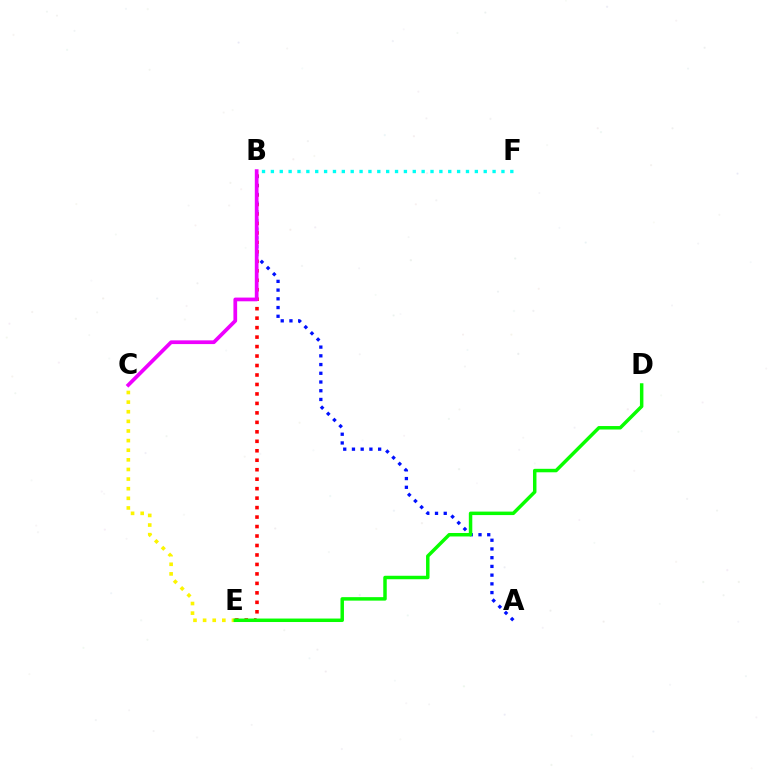{('B', 'F'): [{'color': '#00fff6', 'line_style': 'dotted', 'thickness': 2.41}], ('B', 'E'): [{'color': '#ff0000', 'line_style': 'dotted', 'thickness': 2.57}], ('A', 'B'): [{'color': '#0010ff', 'line_style': 'dotted', 'thickness': 2.37}], ('C', 'E'): [{'color': '#fcf500', 'line_style': 'dotted', 'thickness': 2.61}], ('D', 'E'): [{'color': '#08ff00', 'line_style': 'solid', 'thickness': 2.5}], ('B', 'C'): [{'color': '#ee00ff', 'line_style': 'solid', 'thickness': 2.68}]}